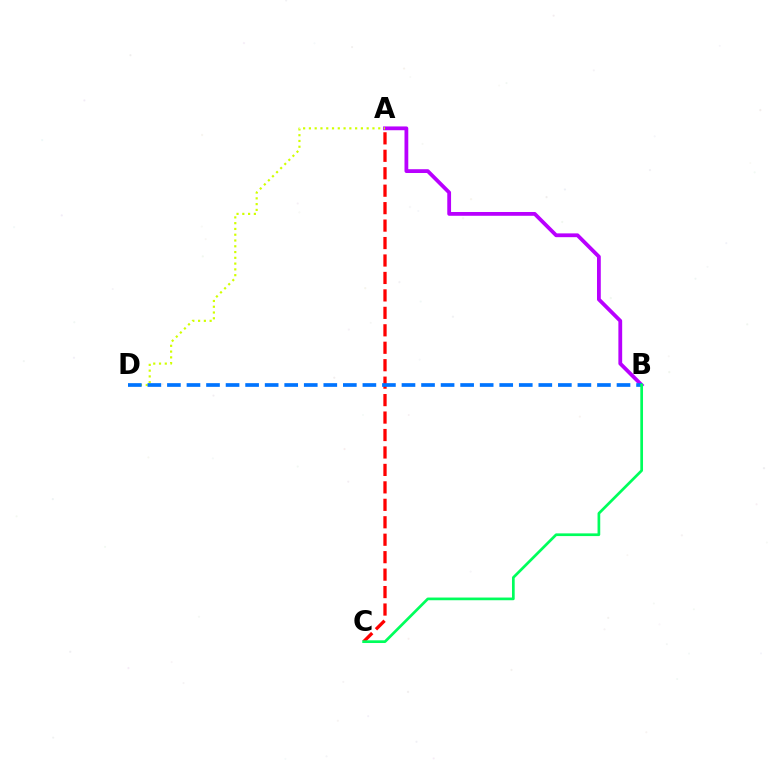{('A', 'C'): [{'color': '#ff0000', 'line_style': 'dashed', 'thickness': 2.37}], ('A', 'B'): [{'color': '#b900ff', 'line_style': 'solid', 'thickness': 2.73}], ('A', 'D'): [{'color': '#d1ff00', 'line_style': 'dotted', 'thickness': 1.57}], ('B', 'D'): [{'color': '#0074ff', 'line_style': 'dashed', 'thickness': 2.66}], ('B', 'C'): [{'color': '#00ff5c', 'line_style': 'solid', 'thickness': 1.95}]}